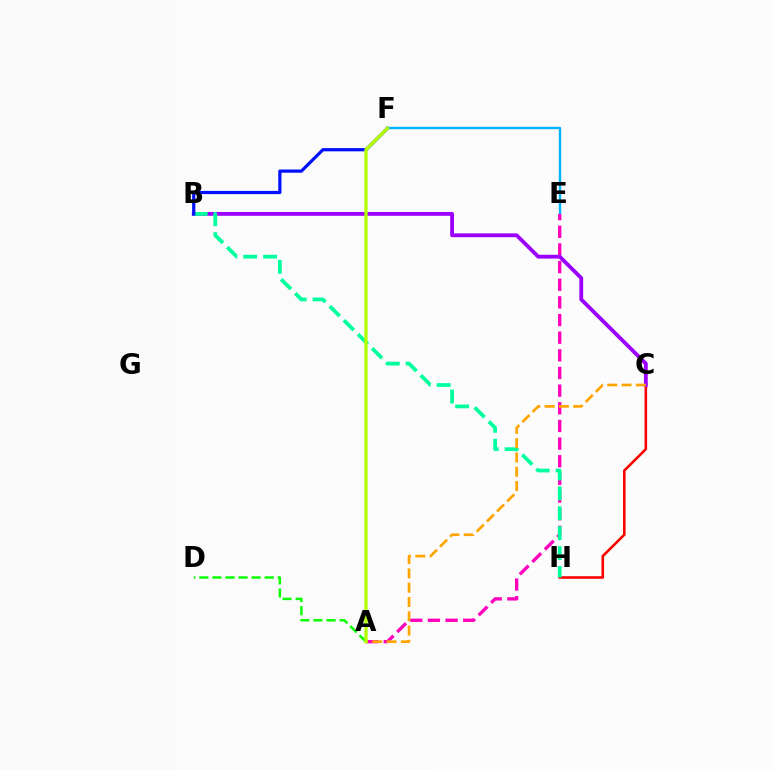{('E', 'F'): [{'color': '#00b5ff', 'line_style': 'solid', 'thickness': 1.72}], ('C', 'H'): [{'color': '#ff0000', 'line_style': 'solid', 'thickness': 1.85}], ('A', 'E'): [{'color': '#ff00bd', 'line_style': 'dashed', 'thickness': 2.4}], ('B', 'C'): [{'color': '#9b00ff', 'line_style': 'solid', 'thickness': 2.75}], ('A', 'D'): [{'color': '#08ff00', 'line_style': 'dashed', 'thickness': 1.78}], ('B', 'H'): [{'color': '#00ff9d', 'line_style': 'dashed', 'thickness': 2.71}], ('B', 'F'): [{'color': '#0010ff', 'line_style': 'solid', 'thickness': 2.31}], ('A', 'C'): [{'color': '#ffa500', 'line_style': 'dashed', 'thickness': 1.94}], ('A', 'F'): [{'color': '#b3ff00', 'line_style': 'solid', 'thickness': 2.39}]}